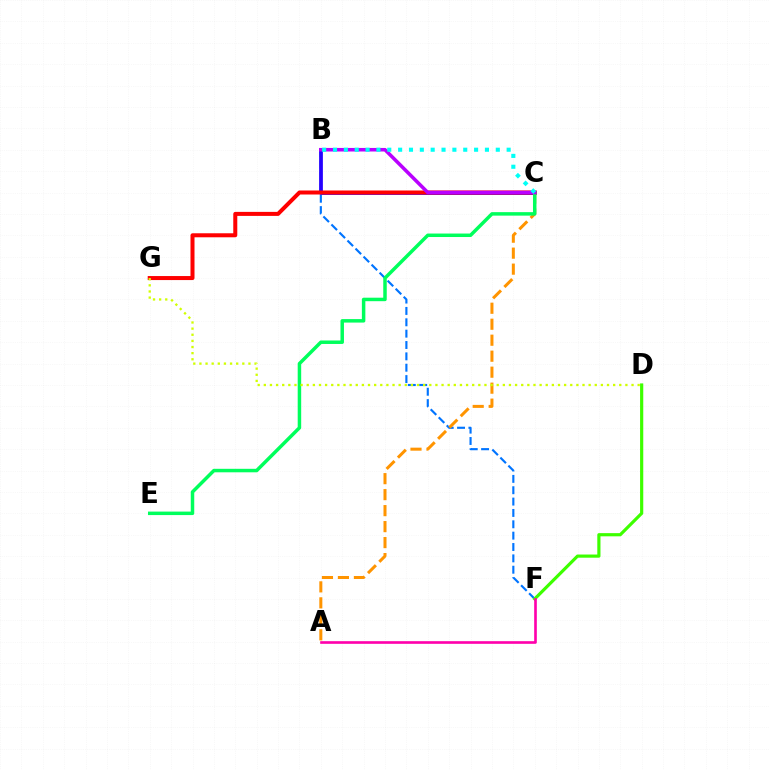{('B', 'F'): [{'color': '#0074ff', 'line_style': 'dashed', 'thickness': 1.54}], ('B', 'C'): [{'color': '#2500ff', 'line_style': 'solid', 'thickness': 2.71}, {'color': '#b900ff', 'line_style': 'solid', 'thickness': 2.56}, {'color': '#00fff6', 'line_style': 'dotted', 'thickness': 2.95}], ('C', 'G'): [{'color': '#ff0000', 'line_style': 'solid', 'thickness': 2.89}], ('A', 'C'): [{'color': '#ff9400', 'line_style': 'dashed', 'thickness': 2.17}], ('C', 'E'): [{'color': '#00ff5c', 'line_style': 'solid', 'thickness': 2.51}], ('D', 'G'): [{'color': '#d1ff00', 'line_style': 'dotted', 'thickness': 1.67}], ('D', 'F'): [{'color': '#3dff00', 'line_style': 'solid', 'thickness': 2.29}], ('A', 'F'): [{'color': '#ff00ac', 'line_style': 'solid', 'thickness': 1.9}]}